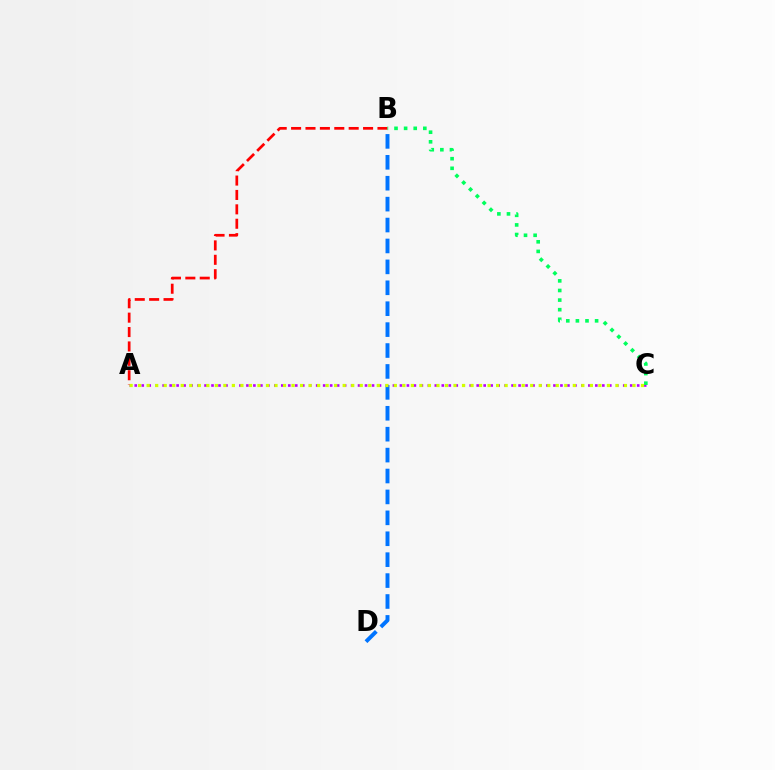{('B', 'D'): [{'color': '#0074ff', 'line_style': 'dashed', 'thickness': 2.84}], ('A', 'C'): [{'color': '#b900ff', 'line_style': 'dotted', 'thickness': 1.9}, {'color': '#d1ff00', 'line_style': 'dotted', 'thickness': 2.32}], ('A', 'B'): [{'color': '#ff0000', 'line_style': 'dashed', 'thickness': 1.96}], ('B', 'C'): [{'color': '#00ff5c', 'line_style': 'dotted', 'thickness': 2.61}]}